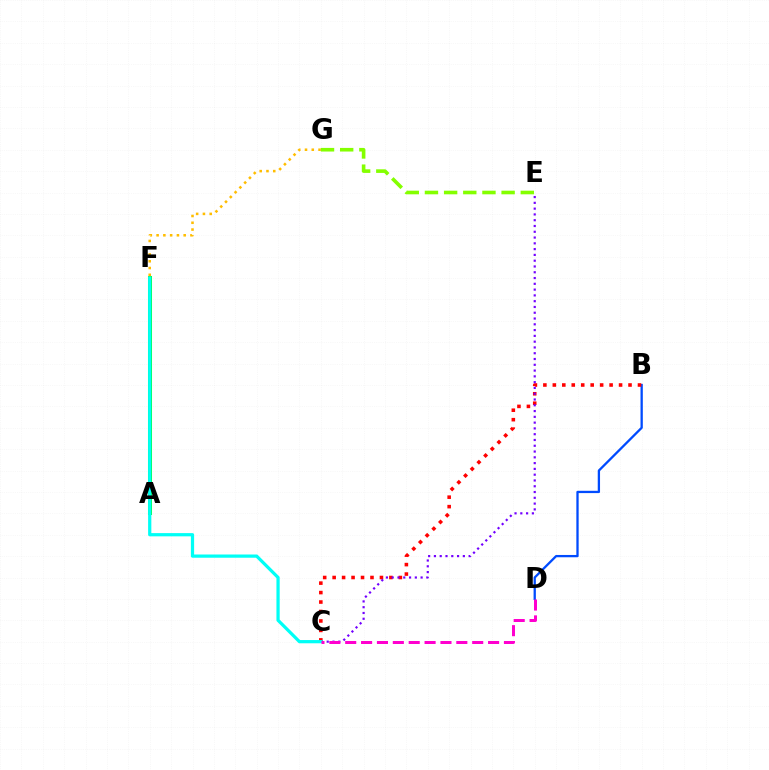{('B', 'D'): [{'color': '#004bff', 'line_style': 'solid', 'thickness': 1.65}], ('A', 'F'): [{'color': '#00ff39', 'line_style': 'solid', 'thickness': 2.9}], ('B', 'C'): [{'color': '#ff0000', 'line_style': 'dotted', 'thickness': 2.57}], ('C', 'E'): [{'color': '#7200ff', 'line_style': 'dotted', 'thickness': 1.57}], ('C', 'F'): [{'color': '#00fff6', 'line_style': 'solid', 'thickness': 2.33}], ('F', 'G'): [{'color': '#ffbd00', 'line_style': 'dotted', 'thickness': 1.84}], ('C', 'D'): [{'color': '#ff00cf', 'line_style': 'dashed', 'thickness': 2.16}], ('E', 'G'): [{'color': '#84ff00', 'line_style': 'dashed', 'thickness': 2.6}]}